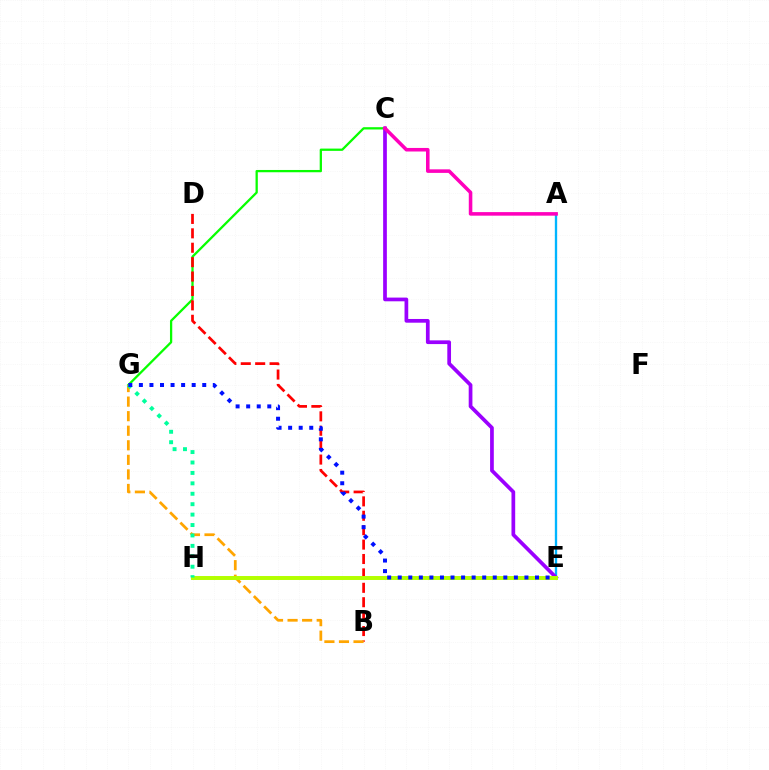{('C', 'G'): [{'color': '#08ff00', 'line_style': 'solid', 'thickness': 1.64}], ('A', 'E'): [{'color': '#00b5ff', 'line_style': 'solid', 'thickness': 1.68}], ('B', 'D'): [{'color': '#ff0000', 'line_style': 'dashed', 'thickness': 1.96}], ('C', 'E'): [{'color': '#9b00ff', 'line_style': 'solid', 'thickness': 2.68}], ('B', 'G'): [{'color': '#ffa500', 'line_style': 'dashed', 'thickness': 1.98}], ('E', 'H'): [{'color': '#b3ff00', 'line_style': 'solid', 'thickness': 2.85}], ('A', 'C'): [{'color': '#ff00bd', 'line_style': 'solid', 'thickness': 2.56}], ('G', 'H'): [{'color': '#00ff9d', 'line_style': 'dotted', 'thickness': 2.83}], ('E', 'G'): [{'color': '#0010ff', 'line_style': 'dotted', 'thickness': 2.87}]}